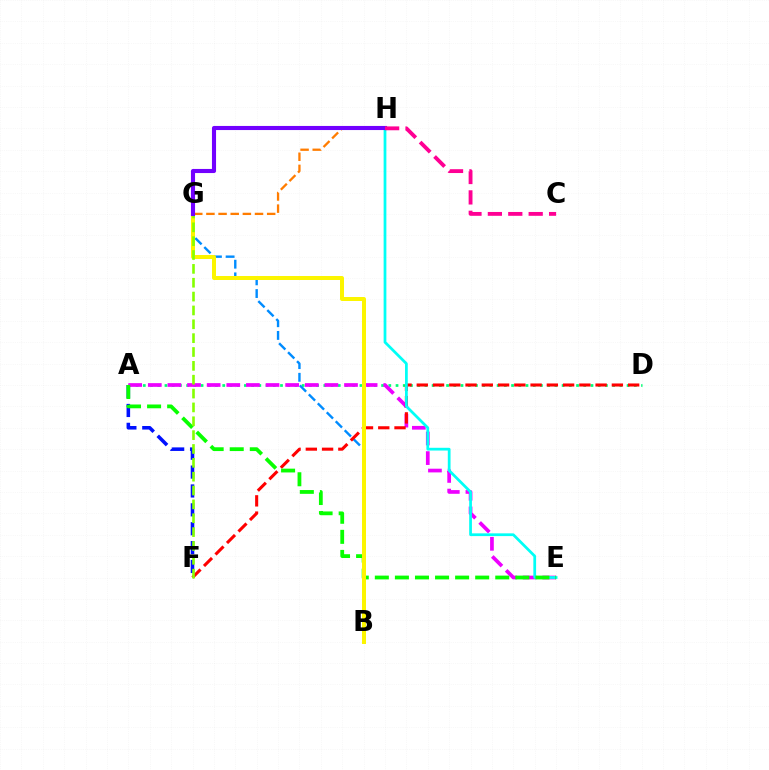{('A', 'D'): [{'color': '#00ff74', 'line_style': 'dotted', 'thickness': 1.96}], ('B', 'G'): [{'color': '#008cff', 'line_style': 'dashed', 'thickness': 1.72}, {'color': '#fcf500', 'line_style': 'solid', 'thickness': 2.87}], ('A', 'F'): [{'color': '#0010ff', 'line_style': 'dashed', 'thickness': 2.56}], ('A', 'E'): [{'color': '#ee00ff', 'line_style': 'dashed', 'thickness': 2.67}, {'color': '#08ff00', 'line_style': 'dashed', 'thickness': 2.73}], ('D', 'F'): [{'color': '#ff0000', 'line_style': 'dashed', 'thickness': 2.21}], ('E', 'H'): [{'color': '#00fff6', 'line_style': 'solid', 'thickness': 1.98}], ('G', 'H'): [{'color': '#ff7c00', 'line_style': 'dashed', 'thickness': 1.65}, {'color': '#7200ff', 'line_style': 'solid', 'thickness': 2.95}], ('F', 'G'): [{'color': '#84ff00', 'line_style': 'dashed', 'thickness': 1.88}], ('C', 'H'): [{'color': '#ff0094', 'line_style': 'dashed', 'thickness': 2.77}]}